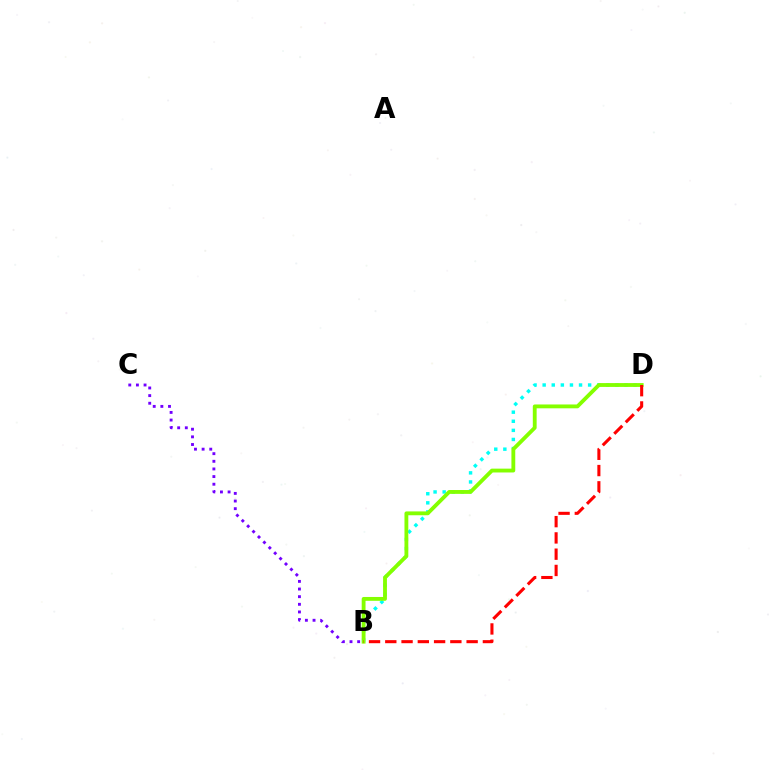{('B', 'C'): [{'color': '#7200ff', 'line_style': 'dotted', 'thickness': 2.08}], ('B', 'D'): [{'color': '#00fff6', 'line_style': 'dotted', 'thickness': 2.47}, {'color': '#84ff00', 'line_style': 'solid', 'thickness': 2.76}, {'color': '#ff0000', 'line_style': 'dashed', 'thickness': 2.21}]}